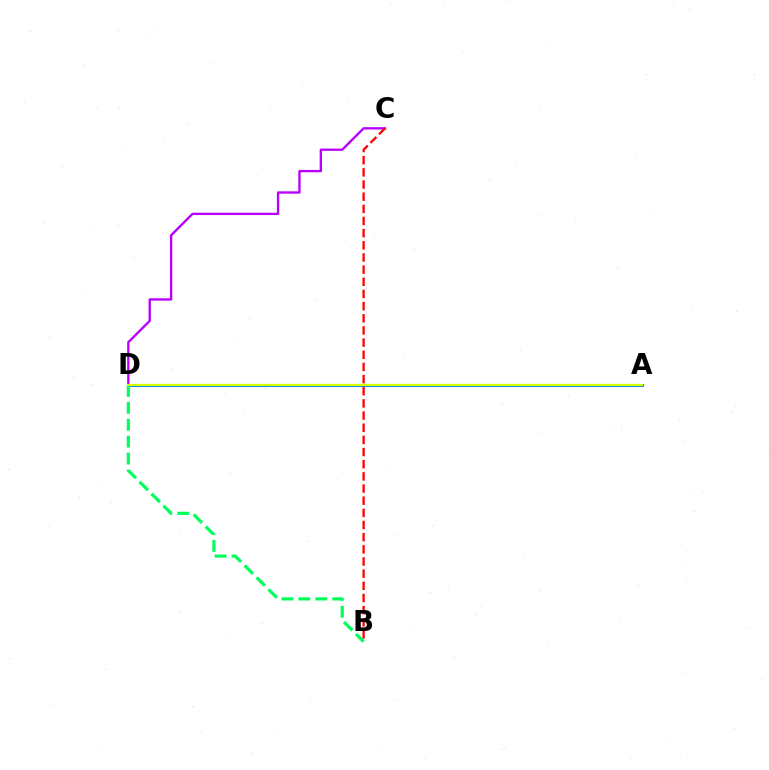{('C', 'D'): [{'color': '#b900ff', 'line_style': 'solid', 'thickness': 1.69}], ('B', 'C'): [{'color': '#ff0000', 'line_style': 'dashed', 'thickness': 1.65}], ('A', 'D'): [{'color': '#0074ff', 'line_style': 'solid', 'thickness': 2.11}, {'color': '#d1ff00', 'line_style': 'solid', 'thickness': 1.64}], ('B', 'D'): [{'color': '#00ff5c', 'line_style': 'dashed', 'thickness': 2.3}]}